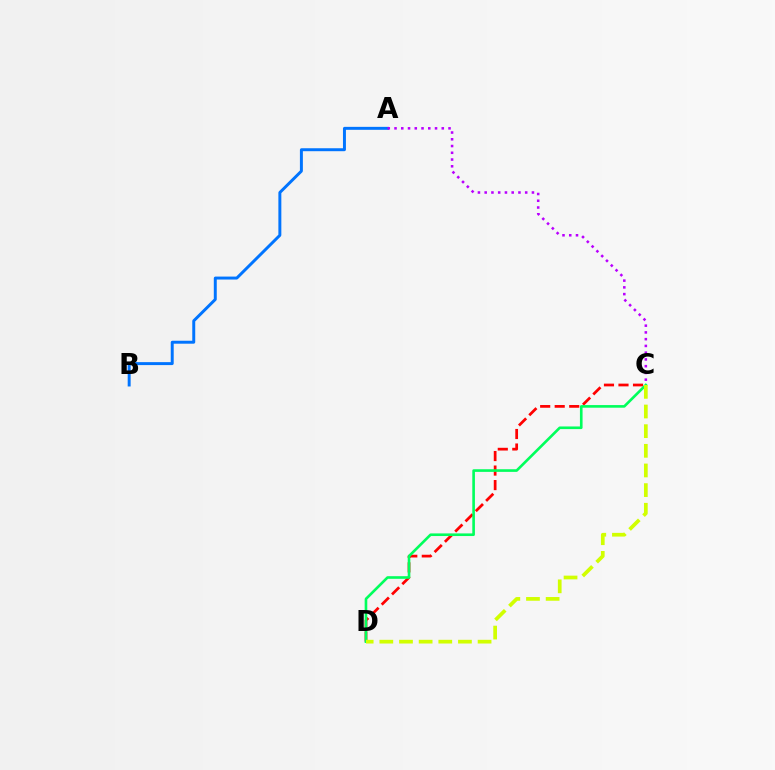{('A', 'B'): [{'color': '#0074ff', 'line_style': 'solid', 'thickness': 2.13}], ('C', 'D'): [{'color': '#ff0000', 'line_style': 'dashed', 'thickness': 1.97}, {'color': '#00ff5c', 'line_style': 'solid', 'thickness': 1.9}, {'color': '#d1ff00', 'line_style': 'dashed', 'thickness': 2.67}], ('A', 'C'): [{'color': '#b900ff', 'line_style': 'dotted', 'thickness': 1.83}]}